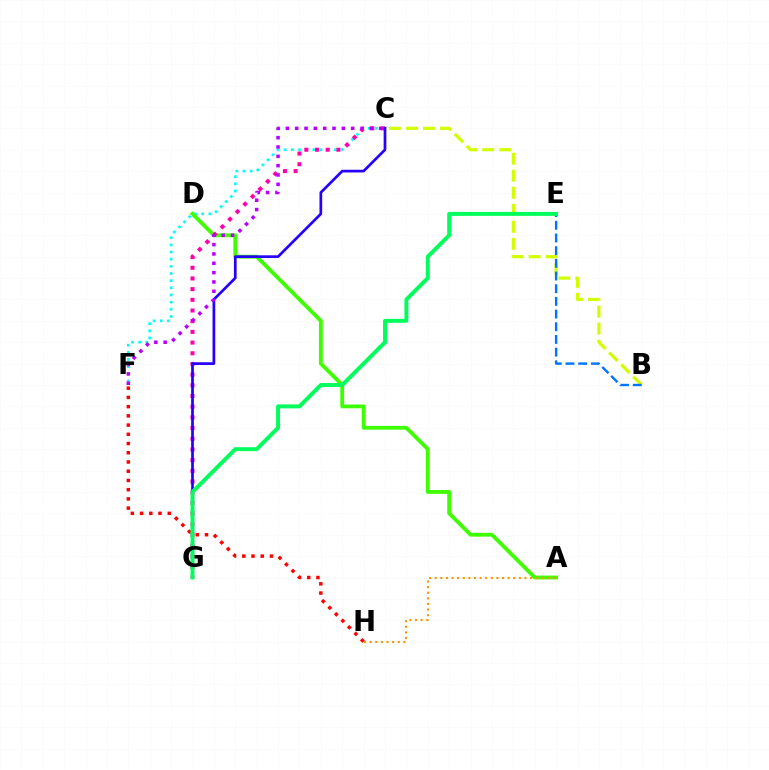{('C', 'F'): [{'color': '#00fff6', 'line_style': 'dotted', 'thickness': 1.94}, {'color': '#b900ff', 'line_style': 'dotted', 'thickness': 2.53}], ('A', 'D'): [{'color': '#3dff00', 'line_style': 'solid', 'thickness': 2.75}], ('C', 'G'): [{'color': '#ff00ac', 'line_style': 'dotted', 'thickness': 2.9}, {'color': '#2500ff', 'line_style': 'solid', 'thickness': 1.95}], ('F', 'H'): [{'color': '#ff0000', 'line_style': 'dotted', 'thickness': 2.51}], ('A', 'H'): [{'color': '#ff9400', 'line_style': 'dotted', 'thickness': 1.52}], ('B', 'C'): [{'color': '#d1ff00', 'line_style': 'dashed', 'thickness': 2.31}], ('B', 'E'): [{'color': '#0074ff', 'line_style': 'dashed', 'thickness': 1.72}], ('E', 'G'): [{'color': '#00ff5c', 'line_style': 'solid', 'thickness': 2.85}]}